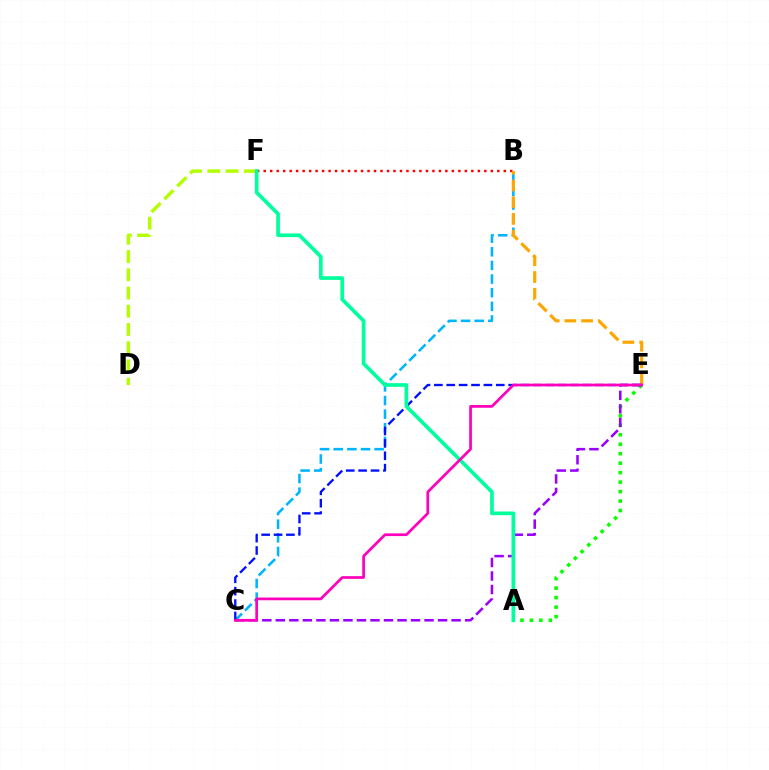{('B', 'C'): [{'color': '#00b5ff', 'line_style': 'dashed', 'thickness': 1.85}], ('B', 'F'): [{'color': '#ff0000', 'line_style': 'dotted', 'thickness': 1.76}], ('D', 'F'): [{'color': '#b3ff00', 'line_style': 'dashed', 'thickness': 2.48}], ('A', 'E'): [{'color': '#08ff00', 'line_style': 'dotted', 'thickness': 2.57}], ('B', 'E'): [{'color': '#ffa500', 'line_style': 'dashed', 'thickness': 2.27}], ('C', 'E'): [{'color': '#9b00ff', 'line_style': 'dashed', 'thickness': 1.84}, {'color': '#0010ff', 'line_style': 'dashed', 'thickness': 1.68}, {'color': '#ff00bd', 'line_style': 'solid', 'thickness': 1.95}], ('A', 'F'): [{'color': '#00ff9d', 'line_style': 'solid', 'thickness': 2.65}]}